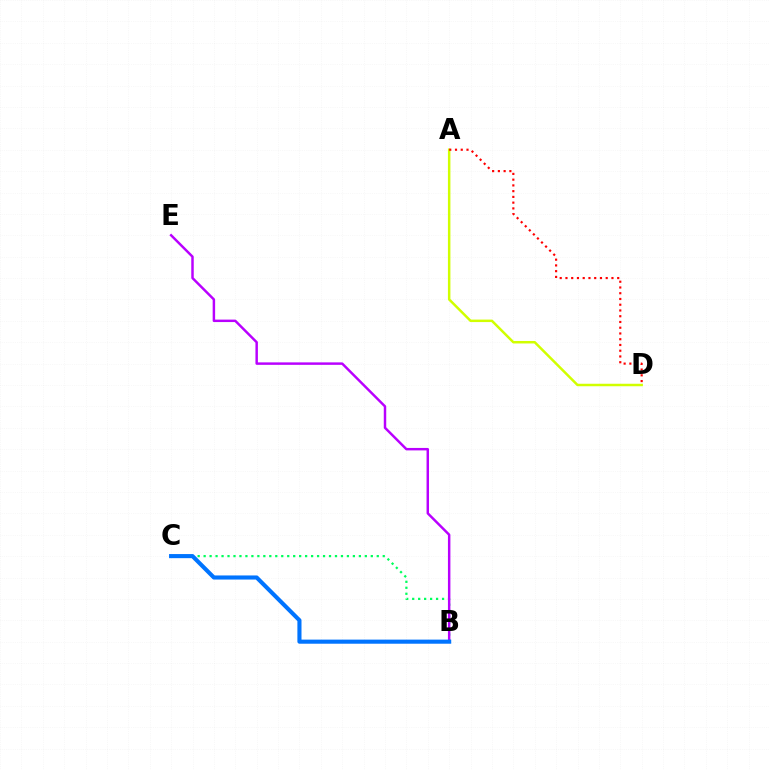{('B', 'C'): [{'color': '#00ff5c', 'line_style': 'dotted', 'thickness': 1.62}, {'color': '#0074ff', 'line_style': 'solid', 'thickness': 2.96}], ('A', 'D'): [{'color': '#d1ff00', 'line_style': 'solid', 'thickness': 1.79}, {'color': '#ff0000', 'line_style': 'dotted', 'thickness': 1.56}], ('B', 'E'): [{'color': '#b900ff', 'line_style': 'solid', 'thickness': 1.77}]}